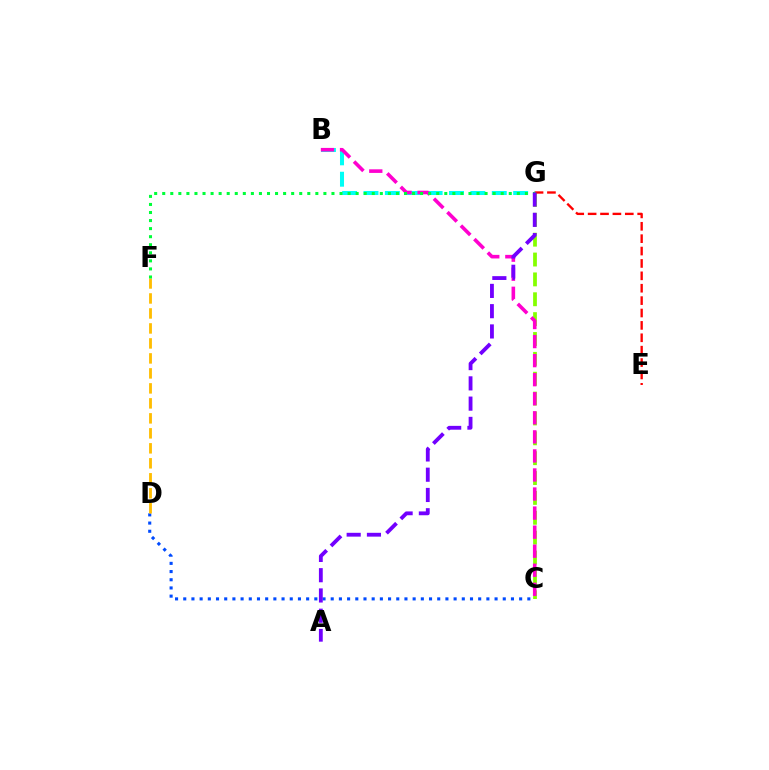{('C', 'G'): [{'color': '#84ff00', 'line_style': 'dashed', 'thickness': 2.7}], ('C', 'D'): [{'color': '#004bff', 'line_style': 'dotted', 'thickness': 2.23}], ('B', 'G'): [{'color': '#00fff6', 'line_style': 'dashed', 'thickness': 2.9}], ('E', 'G'): [{'color': '#ff0000', 'line_style': 'dashed', 'thickness': 1.68}], ('D', 'F'): [{'color': '#ffbd00', 'line_style': 'dashed', 'thickness': 2.04}], ('B', 'C'): [{'color': '#ff00cf', 'line_style': 'dashed', 'thickness': 2.59}], ('F', 'G'): [{'color': '#00ff39', 'line_style': 'dotted', 'thickness': 2.19}], ('A', 'G'): [{'color': '#7200ff', 'line_style': 'dashed', 'thickness': 2.75}]}